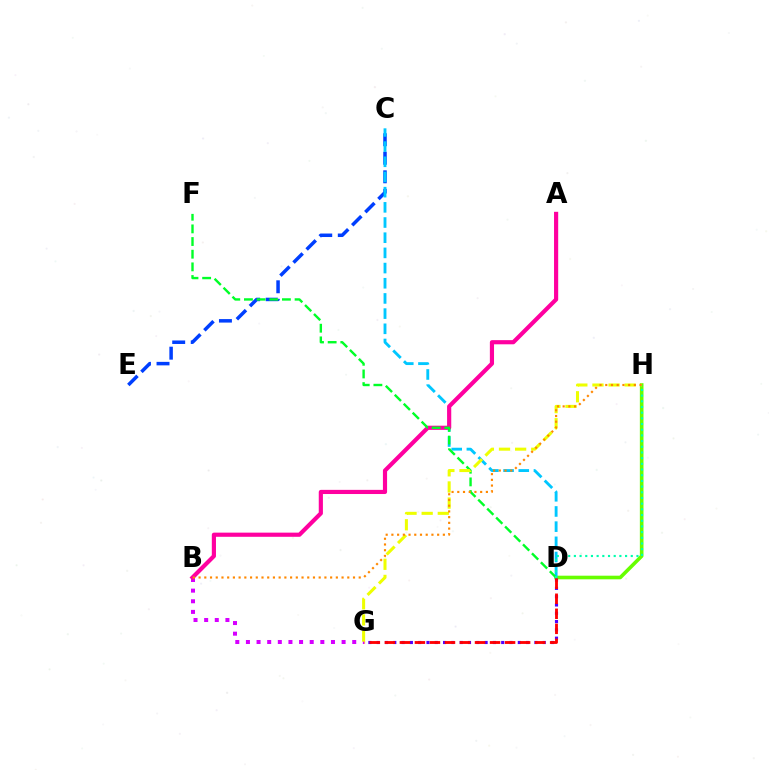{('C', 'E'): [{'color': '#003fff', 'line_style': 'dashed', 'thickness': 2.52}], ('D', 'H'): [{'color': '#66ff00', 'line_style': 'solid', 'thickness': 2.61}, {'color': '#00ffaf', 'line_style': 'dotted', 'thickness': 1.55}], ('C', 'D'): [{'color': '#00c7ff', 'line_style': 'dashed', 'thickness': 2.06}], ('B', 'G'): [{'color': '#d600ff', 'line_style': 'dotted', 'thickness': 2.89}], ('A', 'B'): [{'color': '#ff00a0', 'line_style': 'solid', 'thickness': 2.99}], ('D', 'F'): [{'color': '#00ff27', 'line_style': 'dashed', 'thickness': 1.72}], ('D', 'G'): [{'color': '#4f00ff', 'line_style': 'dotted', 'thickness': 2.26}, {'color': '#ff0000', 'line_style': 'dashed', 'thickness': 2.04}], ('G', 'H'): [{'color': '#eeff00', 'line_style': 'dashed', 'thickness': 2.19}], ('B', 'H'): [{'color': '#ff8800', 'line_style': 'dotted', 'thickness': 1.55}]}